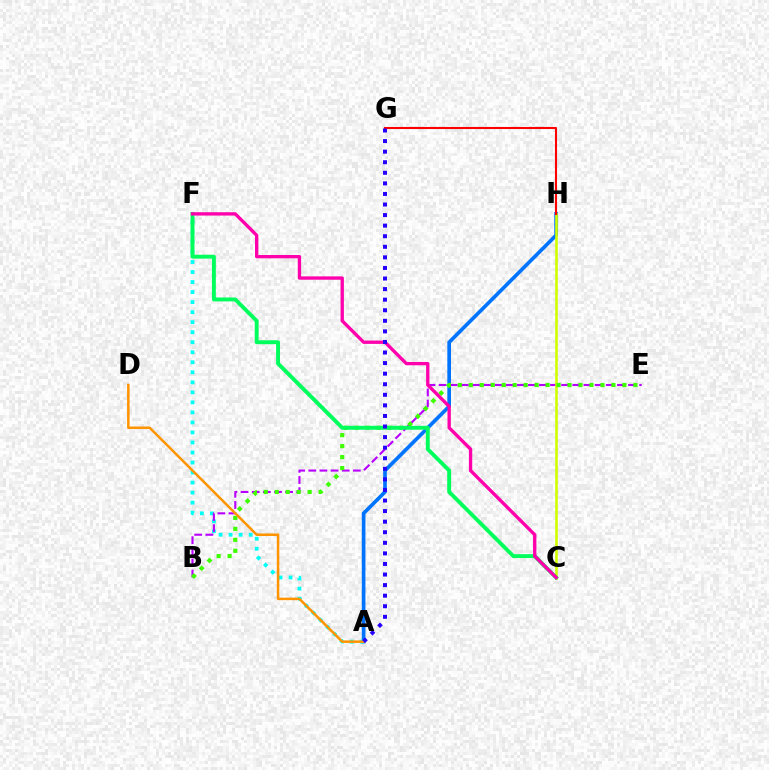{('A', 'H'): [{'color': '#0074ff', 'line_style': 'solid', 'thickness': 2.64}], ('A', 'F'): [{'color': '#00fff6', 'line_style': 'dotted', 'thickness': 2.72}], ('B', 'E'): [{'color': '#b900ff', 'line_style': 'dashed', 'thickness': 1.51}, {'color': '#3dff00', 'line_style': 'dotted', 'thickness': 2.98}], ('C', 'H'): [{'color': '#d1ff00', 'line_style': 'solid', 'thickness': 1.9}], ('C', 'F'): [{'color': '#00ff5c', 'line_style': 'solid', 'thickness': 2.81}, {'color': '#ff00ac', 'line_style': 'solid', 'thickness': 2.4}], ('A', 'D'): [{'color': '#ff9400', 'line_style': 'solid', 'thickness': 1.81}], ('G', 'H'): [{'color': '#ff0000', 'line_style': 'solid', 'thickness': 1.5}], ('A', 'G'): [{'color': '#2500ff', 'line_style': 'dotted', 'thickness': 2.87}]}